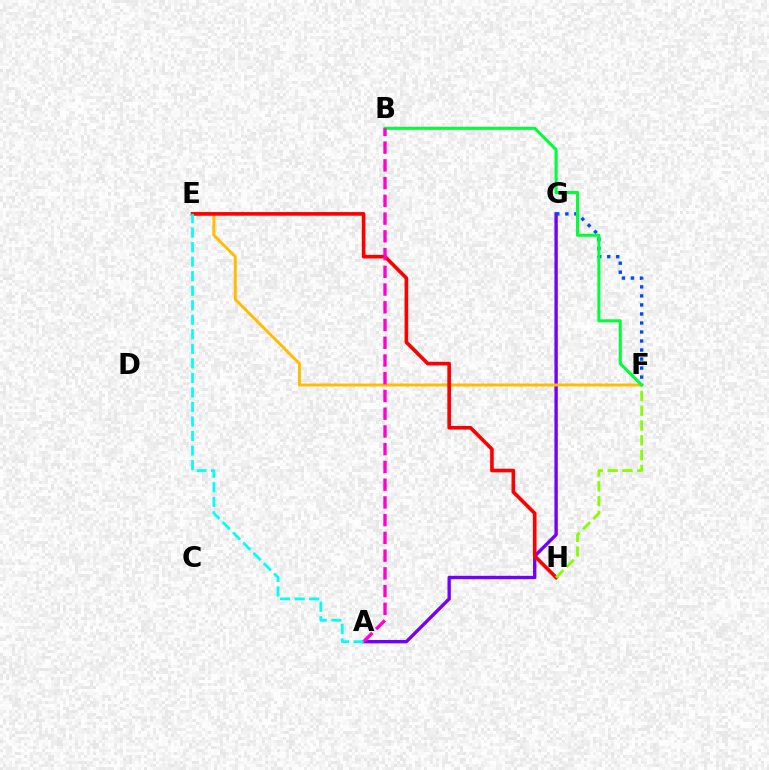{('A', 'G'): [{'color': '#7200ff', 'line_style': 'solid', 'thickness': 2.42}], ('F', 'G'): [{'color': '#004bff', 'line_style': 'dotted', 'thickness': 2.45}], ('E', 'F'): [{'color': '#ffbd00', 'line_style': 'solid', 'thickness': 2.1}], ('E', 'H'): [{'color': '#ff0000', 'line_style': 'solid', 'thickness': 2.63}], ('F', 'H'): [{'color': '#84ff00', 'line_style': 'dashed', 'thickness': 2.01}], ('B', 'F'): [{'color': '#00ff39', 'line_style': 'solid', 'thickness': 2.2}], ('A', 'B'): [{'color': '#ff00cf', 'line_style': 'dashed', 'thickness': 2.41}], ('A', 'E'): [{'color': '#00fff6', 'line_style': 'dashed', 'thickness': 1.97}]}